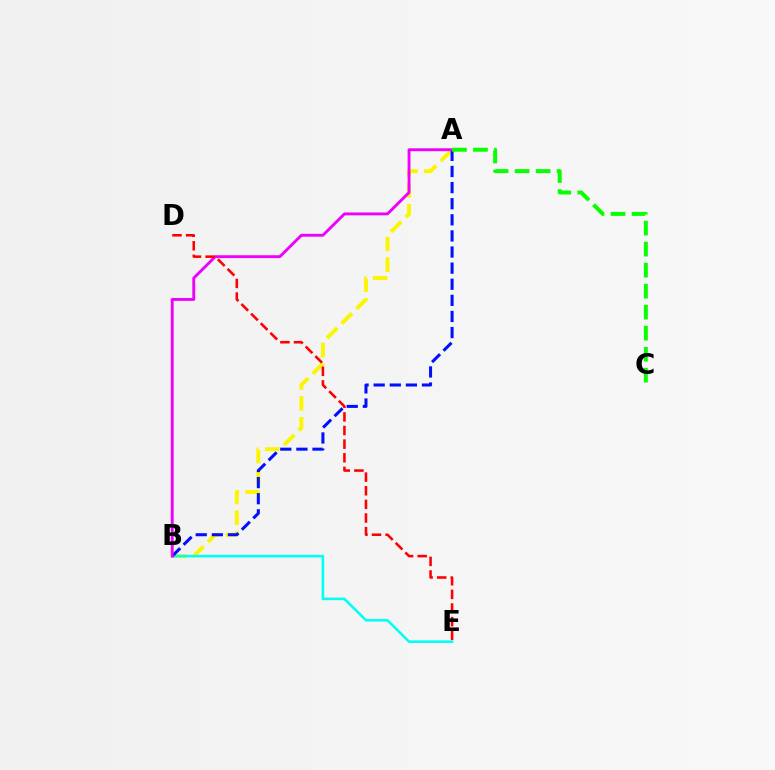{('A', 'B'): [{'color': '#fcf500', 'line_style': 'dashed', 'thickness': 2.82}, {'color': '#0010ff', 'line_style': 'dashed', 'thickness': 2.19}, {'color': '#ee00ff', 'line_style': 'solid', 'thickness': 2.07}], ('B', 'E'): [{'color': '#00fff6', 'line_style': 'solid', 'thickness': 1.86}], ('D', 'E'): [{'color': '#ff0000', 'line_style': 'dashed', 'thickness': 1.85}], ('A', 'C'): [{'color': '#08ff00', 'line_style': 'dashed', 'thickness': 2.86}]}